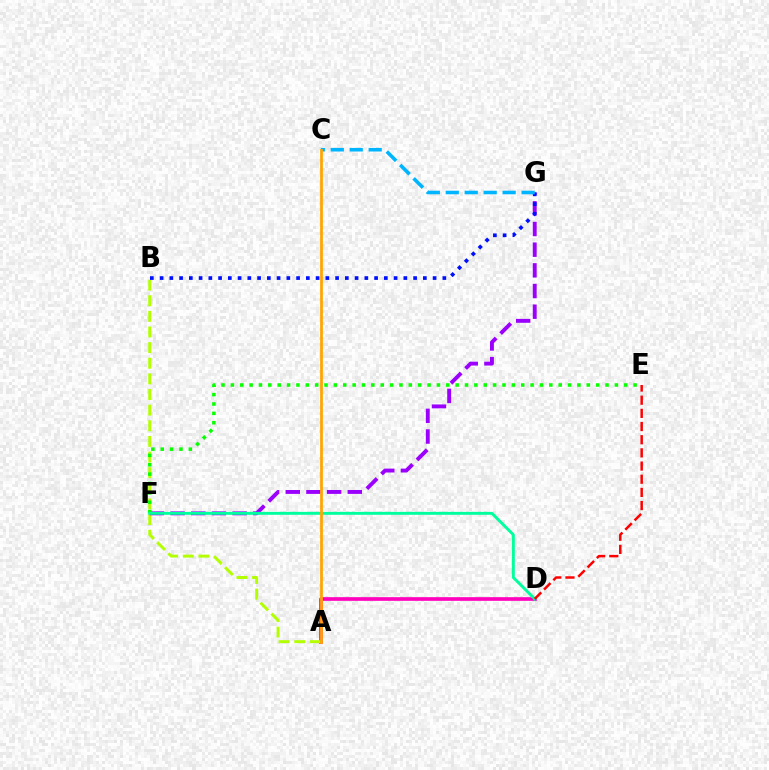{('A', 'D'): [{'color': '#ff00bd', 'line_style': 'solid', 'thickness': 2.63}], ('A', 'B'): [{'color': '#b3ff00', 'line_style': 'dashed', 'thickness': 2.12}], ('F', 'G'): [{'color': '#9b00ff', 'line_style': 'dashed', 'thickness': 2.81}], ('B', 'G'): [{'color': '#0010ff', 'line_style': 'dotted', 'thickness': 2.65}], ('E', 'F'): [{'color': '#08ff00', 'line_style': 'dotted', 'thickness': 2.54}], ('D', 'F'): [{'color': '#00ff9d', 'line_style': 'solid', 'thickness': 2.1}], ('C', 'G'): [{'color': '#00b5ff', 'line_style': 'dashed', 'thickness': 2.58}], ('A', 'C'): [{'color': '#ffa500', 'line_style': 'solid', 'thickness': 1.98}], ('D', 'E'): [{'color': '#ff0000', 'line_style': 'dashed', 'thickness': 1.79}]}